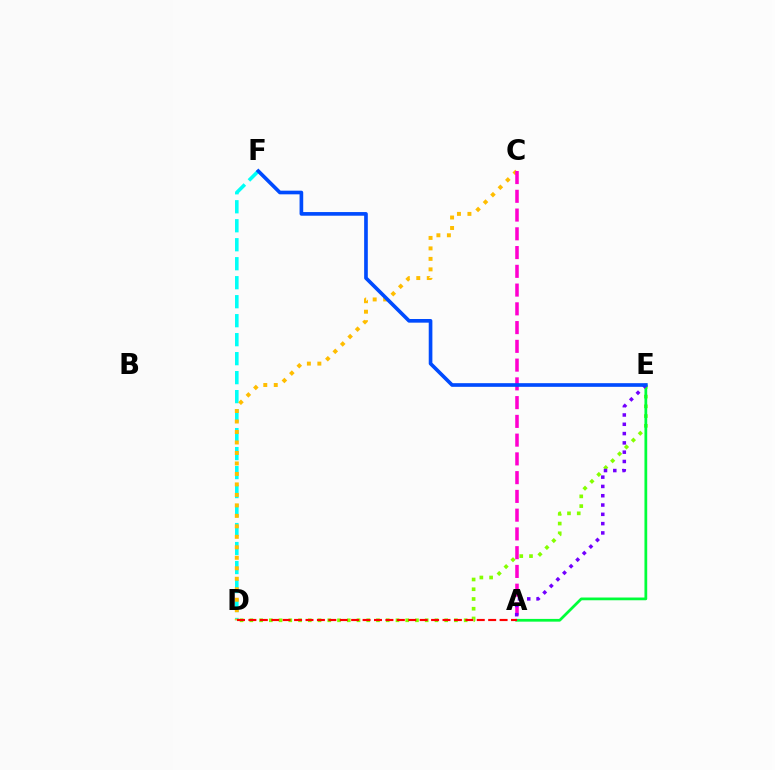{('D', 'F'): [{'color': '#00fff6', 'line_style': 'dashed', 'thickness': 2.58}], ('D', 'E'): [{'color': '#84ff00', 'line_style': 'dotted', 'thickness': 2.65}], ('C', 'D'): [{'color': '#ffbd00', 'line_style': 'dotted', 'thickness': 2.85}], ('A', 'E'): [{'color': '#00ff39', 'line_style': 'solid', 'thickness': 1.98}, {'color': '#7200ff', 'line_style': 'dotted', 'thickness': 2.53}], ('A', 'D'): [{'color': '#ff0000', 'line_style': 'dashed', 'thickness': 1.55}], ('A', 'C'): [{'color': '#ff00cf', 'line_style': 'dashed', 'thickness': 2.55}], ('E', 'F'): [{'color': '#004bff', 'line_style': 'solid', 'thickness': 2.63}]}